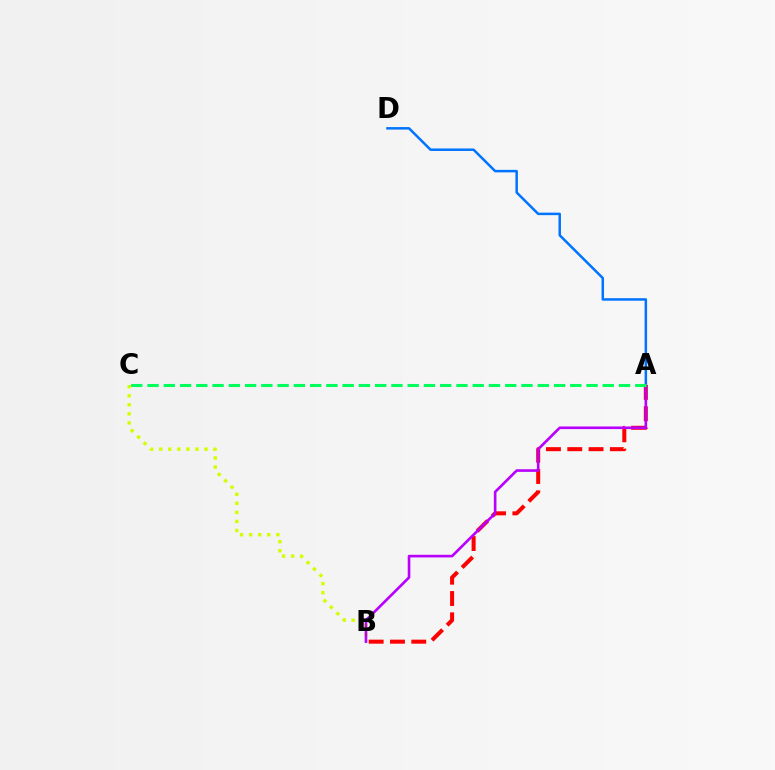{('A', 'D'): [{'color': '#0074ff', 'line_style': 'solid', 'thickness': 1.8}], ('B', 'C'): [{'color': '#d1ff00', 'line_style': 'dotted', 'thickness': 2.46}], ('A', 'B'): [{'color': '#ff0000', 'line_style': 'dashed', 'thickness': 2.89}, {'color': '#b900ff', 'line_style': 'solid', 'thickness': 1.9}], ('A', 'C'): [{'color': '#00ff5c', 'line_style': 'dashed', 'thickness': 2.21}]}